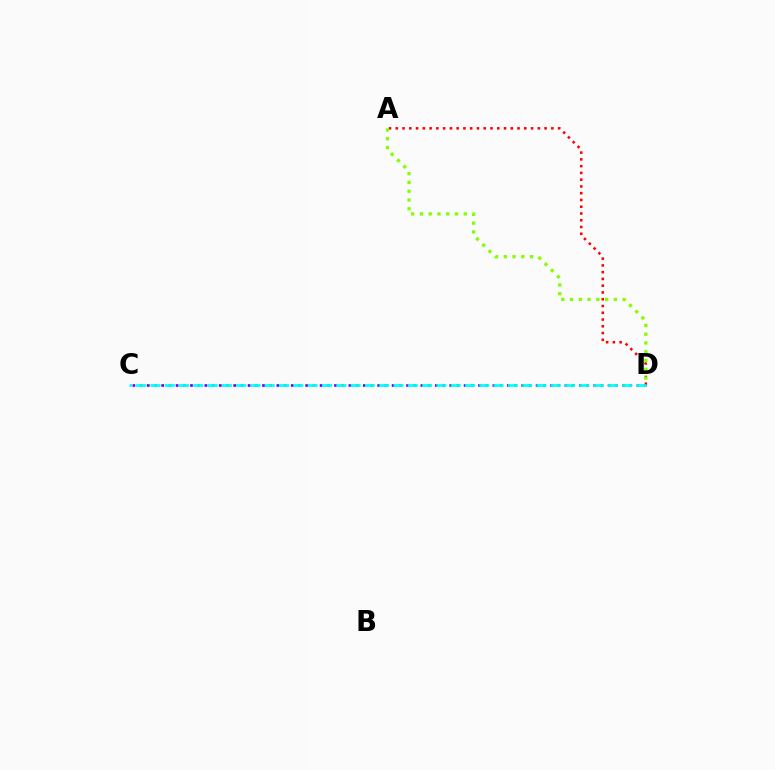{('C', 'D'): [{'color': '#7200ff', 'line_style': 'dotted', 'thickness': 1.96}, {'color': '#00fff6', 'line_style': 'dashed', 'thickness': 1.94}], ('A', 'D'): [{'color': '#ff0000', 'line_style': 'dotted', 'thickness': 1.84}, {'color': '#84ff00', 'line_style': 'dotted', 'thickness': 2.38}]}